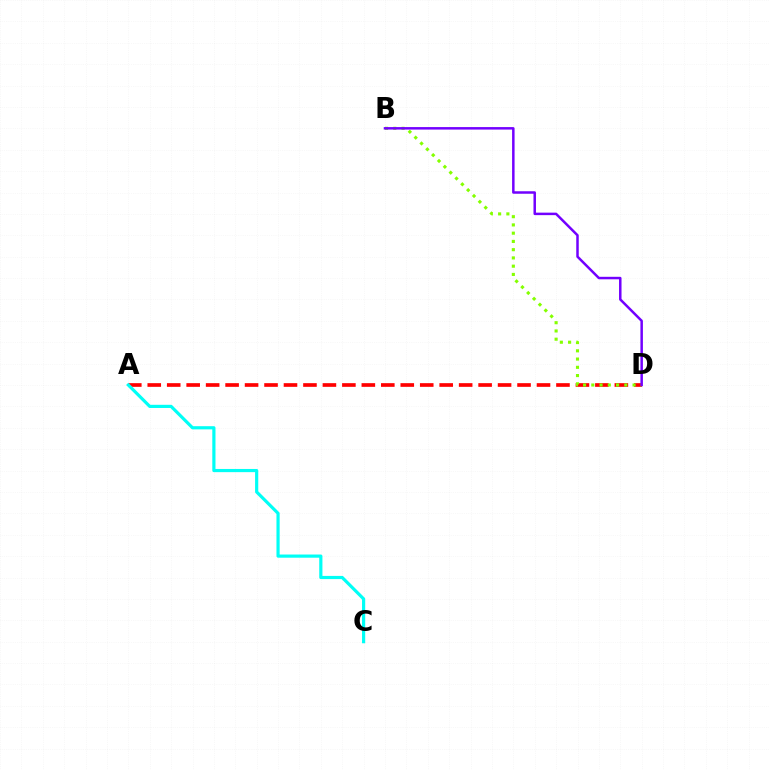{('A', 'D'): [{'color': '#ff0000', 'line_style': 'dashed', 'thickness': 2.64}], ('A', 'C'): [{'color': '#00fff6', 'line_style': 'solid', 'thickness': 2.29}], ('B', 'D'): [{'color': '#84ff00', 'line_style': 'dotted', 'thickness': 2.24}, {'color': '#7200ff', 'line_style': 'solid', 'thickness': 1.8}]}